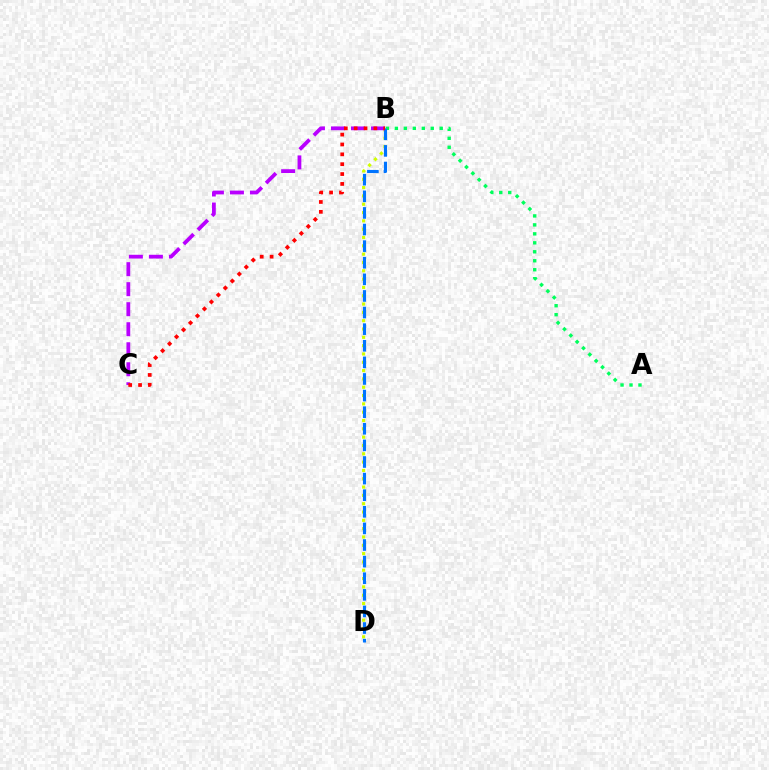{('A', 'B'): [{'color': '#00ff5c', 'line_style': 'dotted', 'thickness': 2.44}], ('B', 'D'): [{'color': '#d1ff00', 'line_style': 'dotted', 'thickness': 2.26}, {'color': '#0074ff', 'line_style': 'dashed', 'thickness': 2.26}], ('B', 'C'): [{'color': '#b900ff', 'line_style': 'dashed', 'thickness': 2.72}, {'color': '#ff0000', 'line_style': 'dotted', 'thickness': 2.68}]}